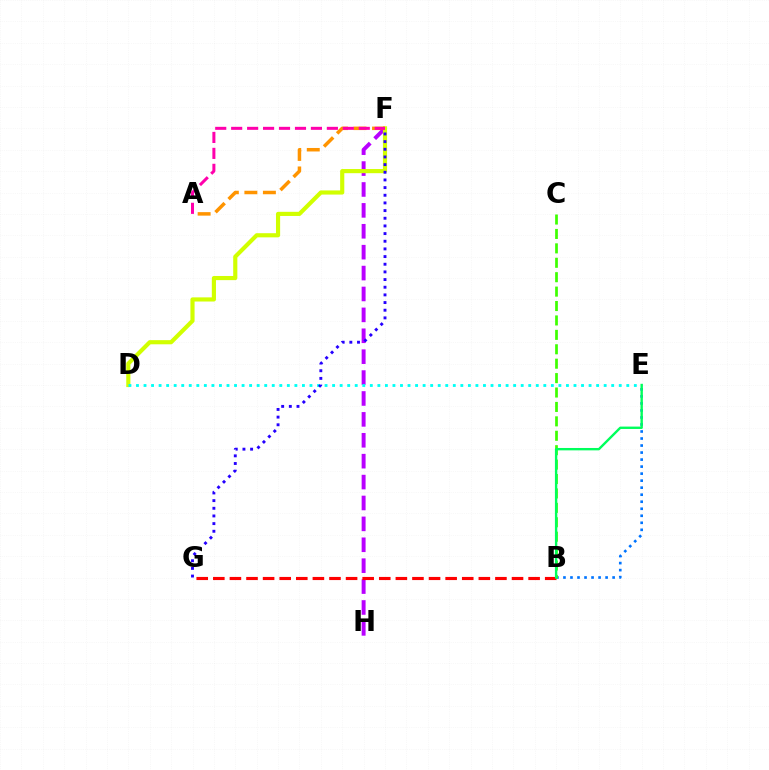{('F', 'H'): [{'color': '#b900ff', 'line_style': 'dashed', 'thickness': 2.84}], ('B', 'E'): [{'color': '#0074ff', 'line_style': 'dotted', 'thickness': 1.91}, {'color': '#00ff5c', 'line_style': 'solid', 'thickness': 1.72}], ('D', 'F'): [{'color': '#d1ff00', 'line_style': 'solid', 'thickness': 2.99}], ('B', 'C'): [{'color': '#3dff00', 'line_style': 'dashed', 'thickness': 1.96}], ('A', 'F'): [{'color': '#ff9400', 'line_style': 'dashed', 'thickness': 2.52}, {'color': '#ff00ac', 'line_style': 'dashed', 'thickness': 2.17}], ('D', 'E'): [{'color': '#00fff6', 'line_style': 'dotted', 'thickness': 2.05}], ('B', 'G'): [{'color': '#ff0000', 'line_style': 'dashed', 'thickness': 2.25}], ('F', 'G'): [{'color': '#2500ff', 'line_style': 'dotted', 'thickness': 2.08}]}